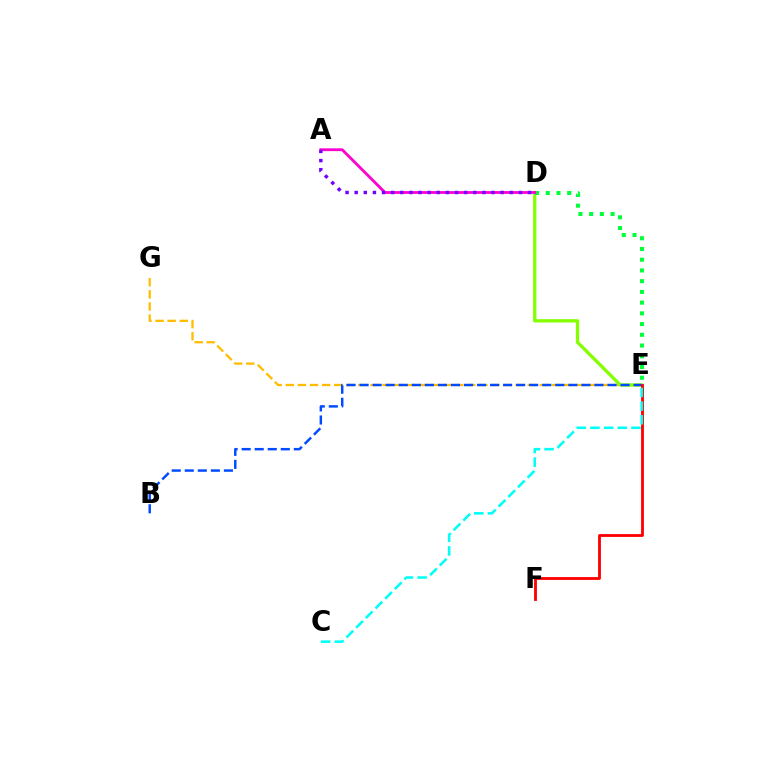{('E', 'G'): [{'color': '#ffbd00', 'line_style': 'dashed', 'thickness': 1.64}], ('D', 'E'): [{'color': '#84ff00', 'line_style': 'solid', 'thickness': 2.36}, {'color': '#00ff39', 'line_style': 'dotted', 'thickness': 2.92}], ('B', 'E'): [{'color': '#004bff', 'line_style': 'dashed', 'thickness': 1.77}], ('E', 'F'): [{'color': '#ff0000', 'line_style': 'solid', 'thickness': 2.04}], ('C', 'E'): [{'color': '#00fff6', 'line_style': 'dashed', 'thickness': 1.86}], ('A', 'D'): [{'color': '#ff00cf', 'line_style': 'solid', 'thickness': 2.02}, {'color': '#7200ff', 'line_style': 'dotted', 'thickness': 2.48}]}